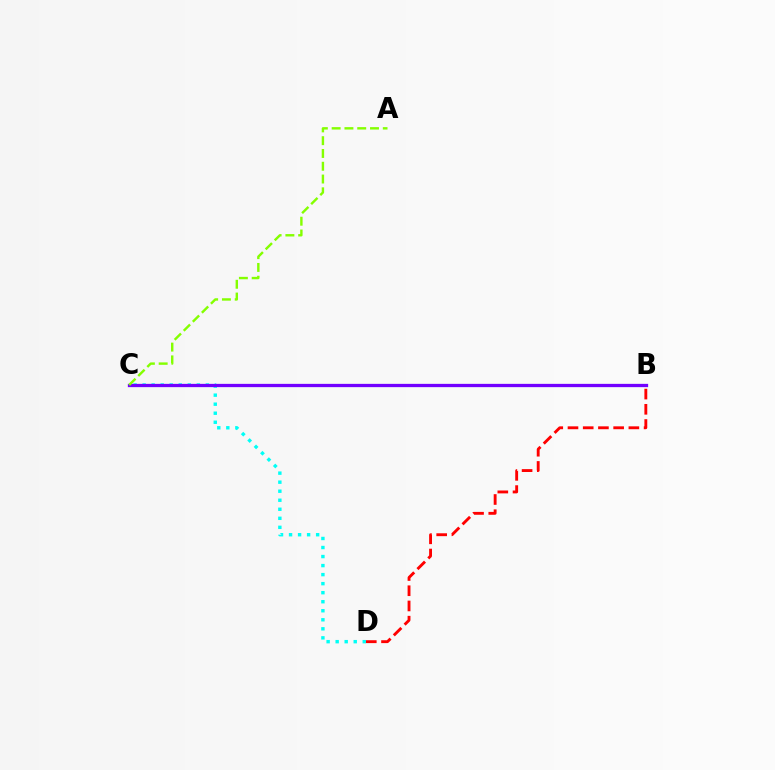{('C', 'D'): [{'color': '#00fff6', 'line_style': 'dotted', 'thickness': 2.45}], ('B', 'C'): [{'color': '#7200ff', 'line_style': 'solid', 'thickness': 2.36}], ('A', 'C'): [{'color': '#84ff00', 'line_style': 'dashed', 'thickness': 1.74}], ('B', 'D'): [{'color': '#ff0000', 'line_style': 'dashed', 'thickness': 2.07}]}